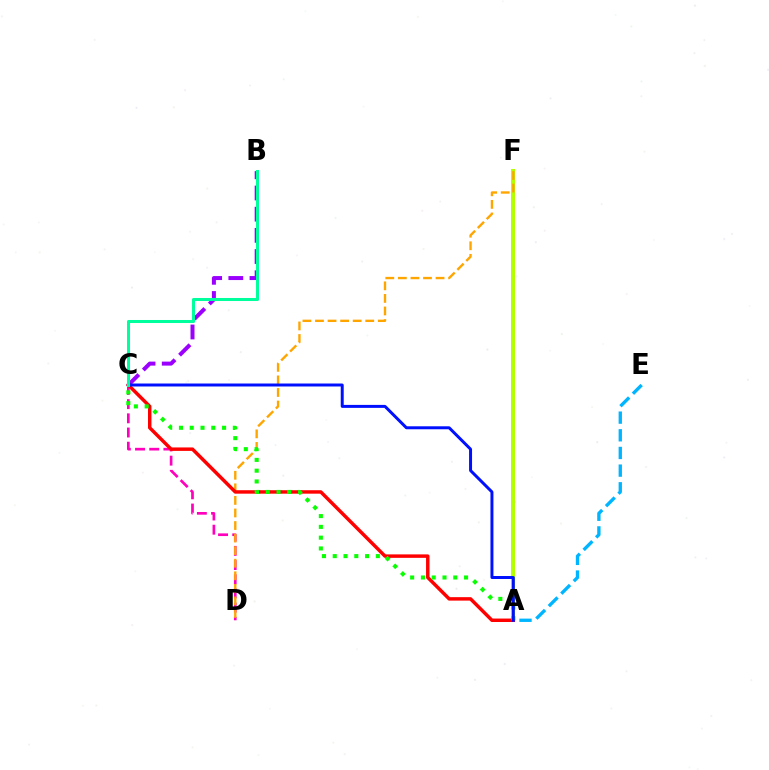{('A', 'F'): [{'color': '#b3ff00', 'line_style': 'solid', 'thickness': 2.89}], ('C', 'D'): [{'color': '#ff00bd', 'line_style': 'dashed', 'thickness': 1.93}], ('D', 'F'): [{'color': '#ffa500', 'line_style': 'dashed', 'thickness': 1.71}], ('A', 'C'): [{'color': '#ff0000', 'line_style': 'solid', 'thickness': 2.49}, {'color': '#08ff00', 'line_style': 'dotted', 'thickness': 2.93}, {'color': '#0010ff', 'line_style': 'solid', 'thickness': 2.14}], ('A', 'E'): [{'color': '#00b5ff', 'line_style': 'dashed', 'thickness': 2.4}], ('B', 'C'): [{'color': '#9b00ff', 'line_style': 'dashed', 'thickness': 2.88}, {'color': '#00ff9d', 'line_style': 'solid', 'thickness': 2.19}]}